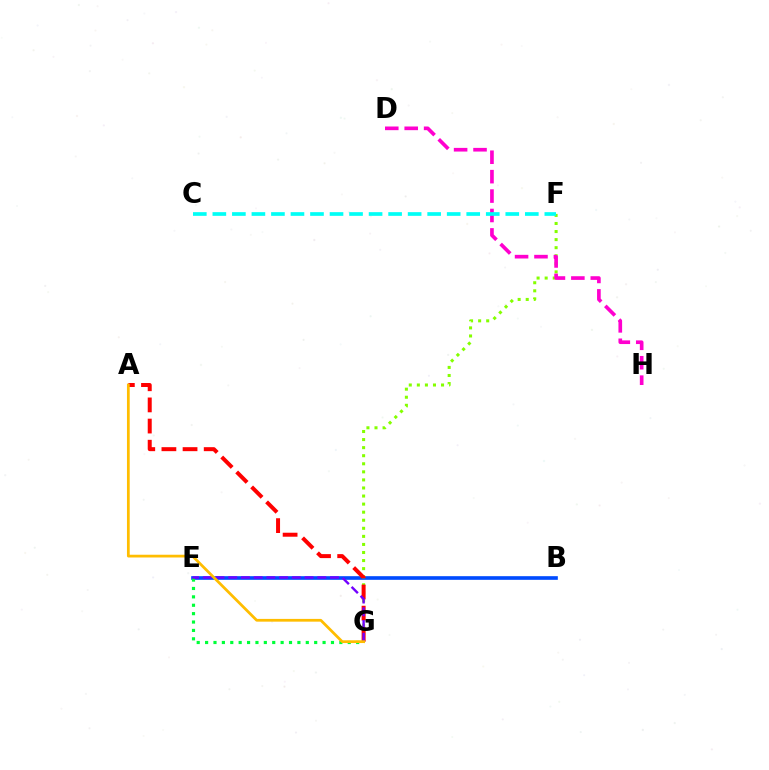{('B', 'E'): [{'color': '#004bff', 'line_style': 'solid', 'thickness': 2.62}], ('E', 'G'): [{'color': '#00ff39', 'line_style': 'dotted', 'thickness': 2.28}, {'color': '#7200ff', 'line_style': 'dashed', 'thickness': 1.73}], ('F', 'G'): [{'color': '#84ff00', 'line_style': 'dotted', 'thickness': 2.19}], ('A', 'G'): [{'color': '#ff0000', 'line_style': 'dashed', 'thickness': 2.87}, {'color': '#ffbd00', 'line_style': 'solid', 'thickness': 1.98}], ('D', 'H'): [{'color': '#ff00cf', 'line_style': 'dashed', 'thickness': 2.64}], ('C', 'F'): [{'color': '#00fff6', 'line_style': 'dashed', 'thickness': 2.65}]}